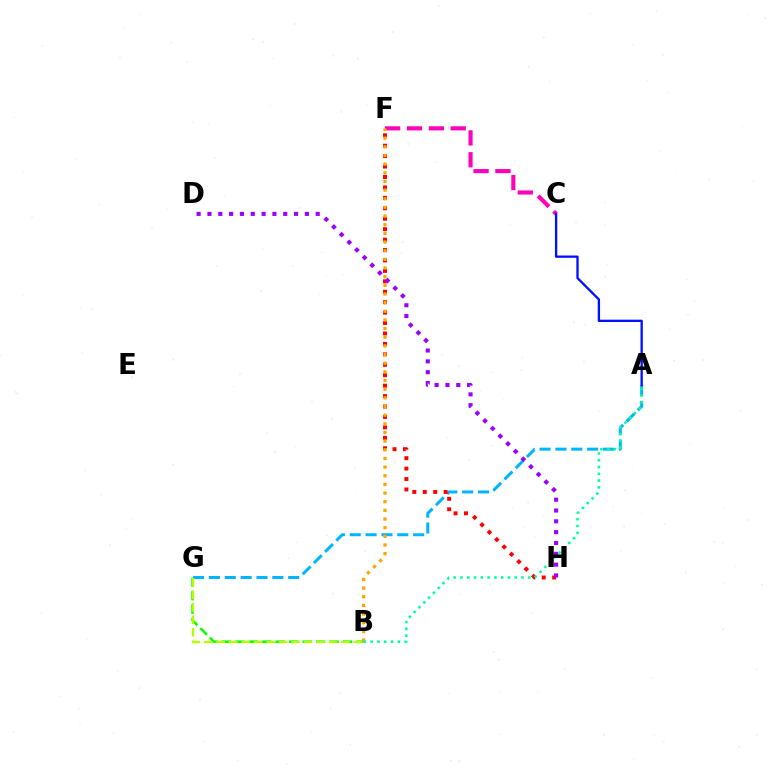{('C', 'F'): [{'color': '#ff00bd', 'line_style': 'dashed', 'thickness': 2.97}], ('A', 'G'): [{'color': '#00b5ff', 'line_style': 'dashed', 'thickness': 2.15}], ('B', 'G'): [{'color': '#08ff00', 'line_style': 'dashed', 'thickness': 1.83}, {'color': '#b3ff00', 'line_style': 'dashed', 'thickness': 1.7}], ('F', 'H'): [{'color': '#ff0000', 'line_style': 'dotted', 'thickness': 2.83}], ('B', 'F'): [{'color': '#ffa500', 'line_style': 'dotted', 'thickness': 2.35}], ('D', 'H'): [{'color': '#9b00ff', 'line_style': 'dotted', 'thickness': 2.94}], ('A', 'B'): [{'color': '#00ff9d', 'line_style': 'dotted', 'thickness': 1.84}], ('A', 'C'): [{'color': '#0010ff', 'line_style': 'solid', 'thickness': 1.67}]}